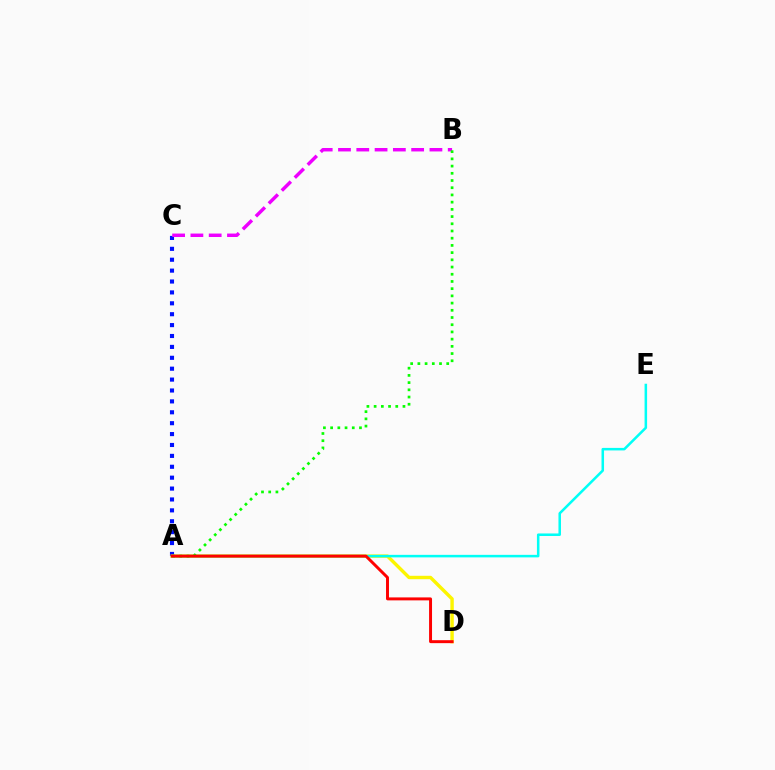{('A', 'C'): [{'color': '#0010ff', 'line_style': 'dotted', 'thickness': 2.96}], ('A', 'D'): [{'color': '#fcf500', 'line_style': 'solid', 'thickness': 2.45}, {'color': '#ff0000', 'line_style': 'solid', 'thickness': 2.13}], ('B', 'C'): [{'color': '#ee00ff', 'line_style': 'dashed', 'thickness': 2.48}], ('A', 'E'): [{'color': '#00fff6', 'line_style': 'solid', 'thickness': 1.82}], ('A', 'B'): [{'color': '#08ff00', 'line_style': 'dotted', 'thickness': 1.96}]}